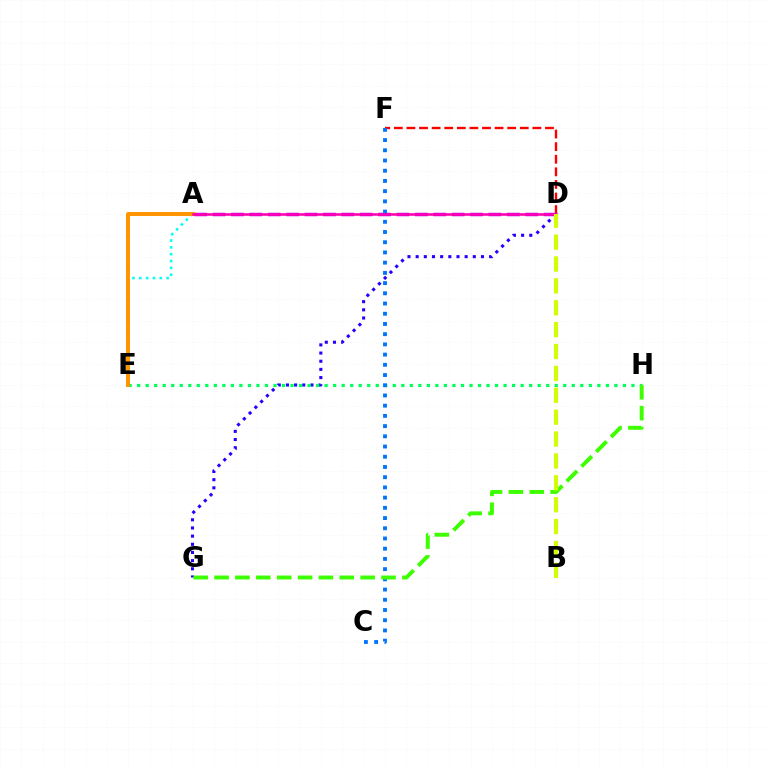{('A', 'E'): [{'color': '#00fff6', 'line_style': 'dotted', 'thickness': 1.86}, {'color': '#ff9400', 'line_style': 'solid', 'thickness': 2.84}], ('D', 'F'): [{'color': '#ff0000', 'line_style': 'dashed', 'thickness': 1.71}], ('D', 'G'): [{'color': '#2500ff', 'line_style': 'dotted', 'thickness': 2.22}], ('A', 'D'): [{'color': '#b900ff', 'line_style': 'dashed', 'thickness': 2.5}, {'color': '#ff00ac', 'line_style': 'solid', 'thickness': 1.84}], ('E', 'H'): [{'color': '#00ff5c', 'line_style': 'dotted', 'thickness': 2.32}], ('C', 'F'): [{'color': '#0074ff', 'line_style': 'dotted', 'thickness': 2.78}], ('G', 'H'): [{'color': '#3dff00', 'line_style': 'dashed', 'thickness': 2.84}], ('B', 'D'): [{'color': '#d1ff00', 'line_style': 'dashed', 'thickness': 2.97}]}